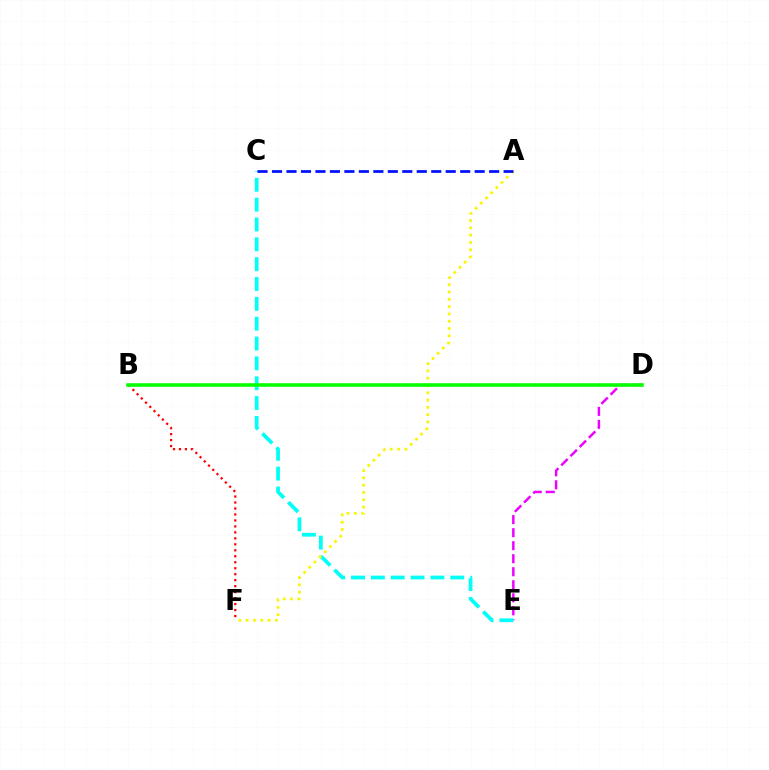{('D', 'E'): [{'color': '#ee00ff', 'line_style': 'dashed', 'thickness': 1.77}], ('B', 'F'): [{'color': '#ff0000', 'line_style': 'dotted', 'thickness': 1.62}], ('C', 'E'): [{'color': '#00fff6', 'line_style': 'dashed', 'thickness': 2.7}], ('A', 'F'): [{'color': '#fcf500', 'line_style': 'dotted', 'thickness': 1.99}], ('B', 'D'): [{'color': '#08ff00', 'line_style': 'solid', 'thickness': 2.58}], ('A', 'C'): [{'color': '#0010ff', 'line_style': 'dashed', 'thickness': 1.97}]}